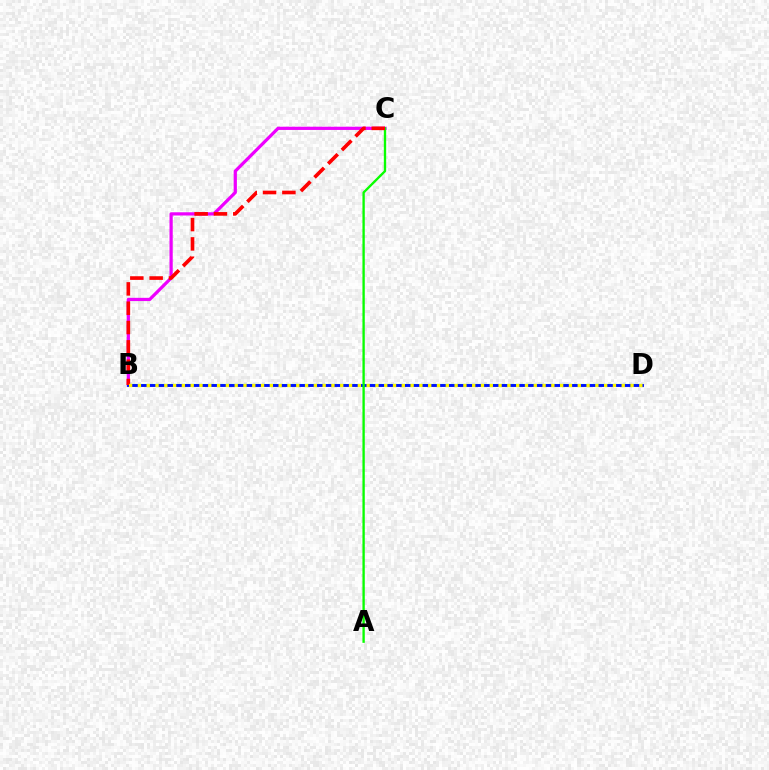{('B', 'C'): [{'color': '#ee00ff', 'line_style': 'solid', 'thickness': 2.33}, {'color': '#ff0000', 'line_style': 'dashed', 'thickness': 2.63}], ('B', 'D'): [{'color': '#00fff6', 'line_style': 'solid', 'thickness': 1.51}, {'color': '#0010ff', 'line_style': 'solid', 'thickness': 2.08}, {'color': '#fcf500', 'line_style': 'dotted', 'thickness': 2.39}], ('A', 'C'): [{'color': '#08ff00', 'line_style': 'solid', 'thickness': 1.69}]}